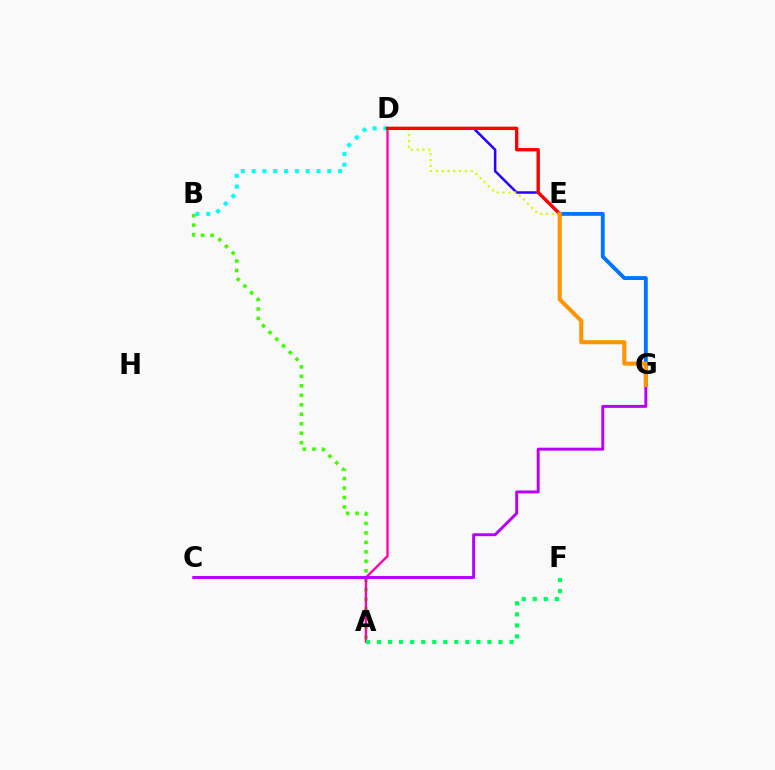{('A', 'B'): [{'color': '#3dff00', 'line_style': 'dotted', 'thickness': 2.58}], ('D', 'E'): [{'color': '#2500ff', 'line_style': 'solid', 'thickness': 1.79}, {'color': '#d1ff00', 'line_style': 'dotted', 'thickness': 1.58}, {'color': '#ff0000', 'line_style': 'solid', 'thickness': 2.41}], ('E', 'G'): [{'color': '#0074ff', 'line_style': 'solid', 'thickness': 2.78}, {'color': '#ff9400', 'line_style': 'solid', 'thickness': 2.92}], ('A', 'D'): [{'color': '#ff00ac', 'line_style': 'solid', 'thickness': 1.67}], ('B', 'D'): [{'color': '#00fff6', 'line_style': 'dotted', 'thickness': 2.93}], ('C', 'G'): [{'color': '#b900ff', 'line_style': 'solid', 'thickness': 2.11}], ('A', 'F'): [{'color': '#00ff5c', 'line_style': 'dotted', 'thickness': 3.0}]}